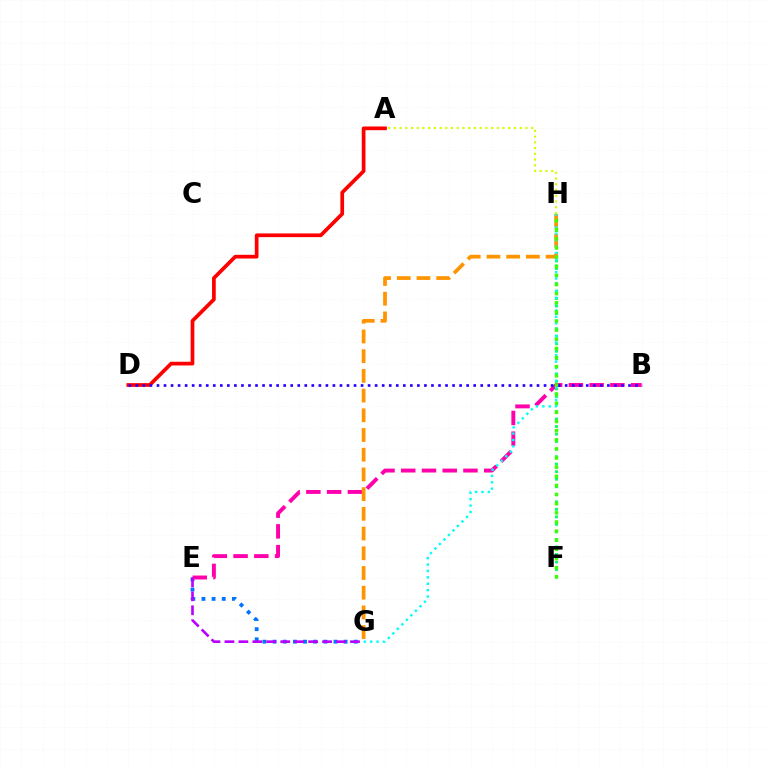{('E', 'G'): [{'color': '#0074ff', 'line_style': 'dotted', 'thickness': 2.76}, {'color': '#b900ff', 'line_style': 'dashed', 'thickness': 1.9}], ('A', 'D'): [{'color': '#ff0000', 'line_style': 'solid', 'thickness': 2.67}], ('B', 'E'): [{'color': '#ff00ac', 'line_style': 'dashed', 'thickness': 2.82}], ('F', 'H'): [{'color': '#00ff5c', 'line_style': 'dotted', 'thickness': 2.05}, {'color': '#3dff00', 'line_style': 'dotted', 'thickness': 2.48}], ('G', 'H'): [{'color': '#ff9400', 'line_style': 'dashed', 'thickness': 2.68}, {'color': '#00fff6', 'line_style': 'dotted', 'thickness': 1.74}], ('B', 'D'): [{'color': '#2500ff', 'line_style': 'dotted', 'thickness': 1.91}], ('A', 'H'): [{'color': '#d1ff00', 'line_style': 'dotted', 'thickness': 1.55}]}